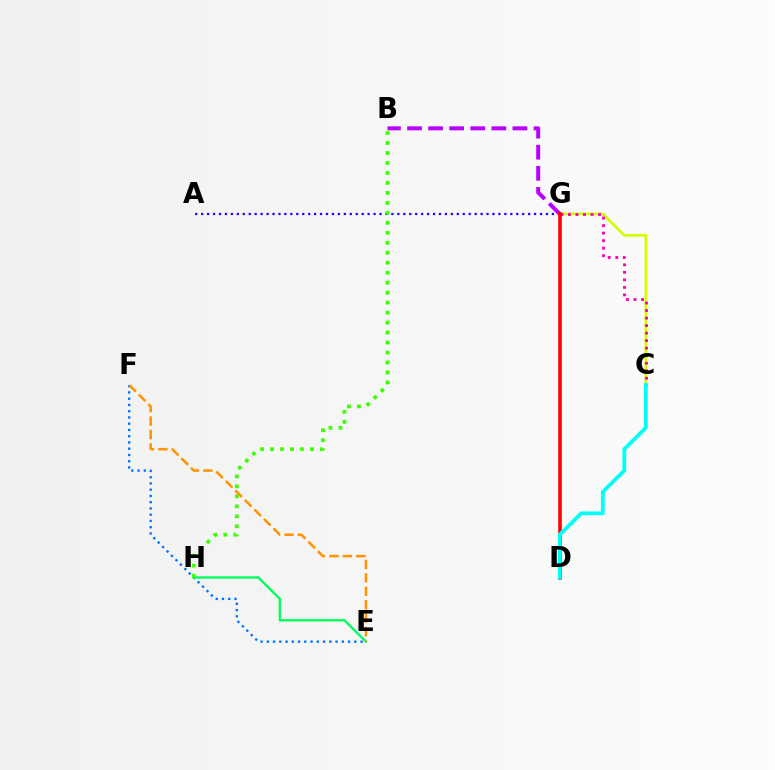{('C', 'G'): [{'color': '#d1ff00', 'line_style': 'solid', 'thickness': 1.92}, {'color': '#ff00ac', 'line_style': 'dotted', 'thickness': 2.04}], ('E', 'F'): [{'color': '#0074ff', 'line_style': 'dotted', 'thickness': 1.7}, {'color': '#ff9400', 'line_style': 'dashed', 'thickness': 1.83}], ('E', 'H'): [{'color': '#00ff5c', 'line_style': 'solid', 'thickness': 1.71}], ('A', 'G'): [{'color': '#2500ff', 'line_style': 'dotted', 'thickness': 1.62}], ('B', 'H'): [{'color': '#3dff00', 'line_style': 'dotted', 'thickness': 2.71}], ('B', 'G'): [{'color': '#b900ff', 'line_style': 'dashed', 'thickness': 2.86}], ('D', 'G'): [{'color': '#ff0000', 'line_style': 'solid', 'thickness': 2.58}], ('C', 'D'): [{'color': '#00fff6', 'line_style': 'solid', 'thickness': 2.72}]}